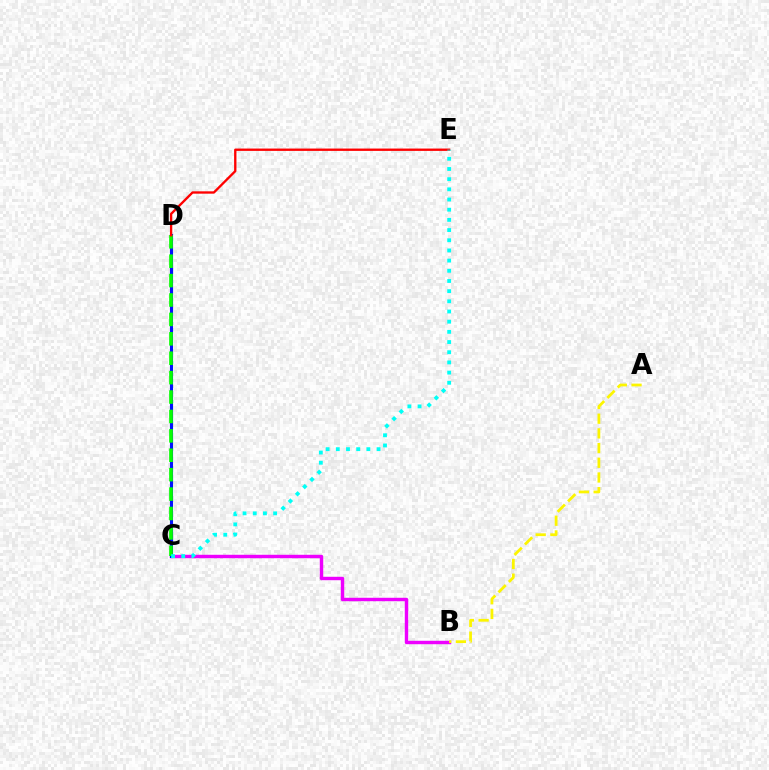{('B', 'C'): [{'color': '#ee00ff', 'line_style': 'solid', 'thickness': 2.47}], ('C', 'D'): [{'color': '#0010ff', 'line_style': 'solid', 'thickness': 2.23}, {'color': '#08ff00', 'line_style': 'dashed', 'thickness': 2.64}], ('D', 'E'): [{'color': '#ff0000', 'line_style': 'solid', 'thickness': 1.69}], ('C', 'E'): [{'color': '#00fff6', 'line_style': 'dotted', 'thickness': 2.77}], ('A', 'B'): [{'color': '#fcf500', 'line_style': 'dashed', 'thickness': 2.0}]}